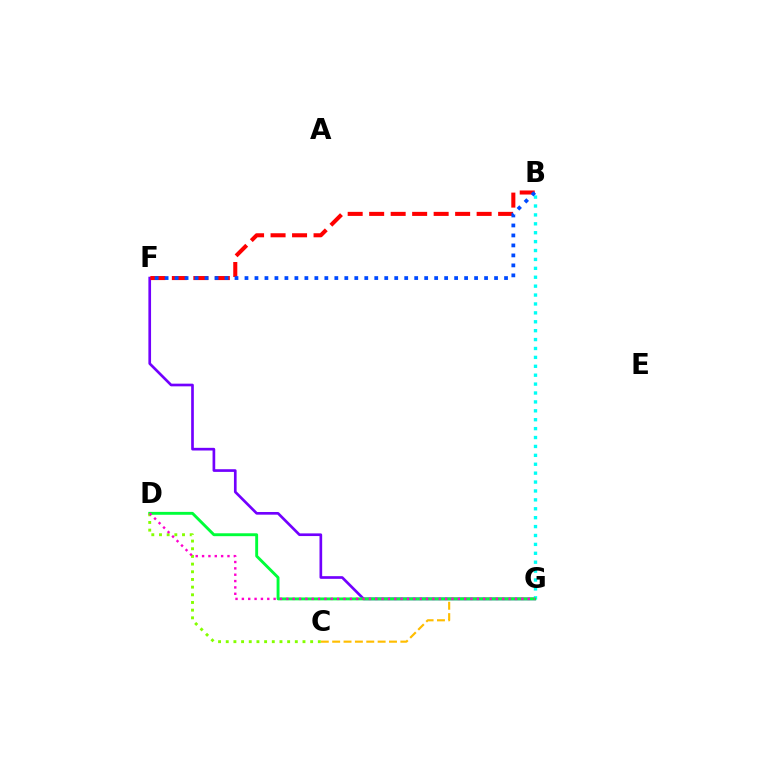{('F', 'G'): [{'color': '#7200ff', 'line_style': 'solid', 'thickness': 1.92}], ('C', 'G'): [{'color': '#ffbd00', 'line_style': 'dashed', 'thickness': 1.54}], ('B', 'F'): [{'color': '#ff0000', 'line_style': 'dashed', 'thickness': 2.92}, {'color': '#004bff', 'line_style': 'dotted', 'thickness': 2.71}], ('B', 'G'): [{'color': '#00fff6', 'line_style': 'dotted', 'thickness': 2.42}], ('D', 'G'): [{'color': '#00ff39', 'line_style': 'solid', 'thickness': 2.08}, {'color': '#ff00cf', 'line_style': 'dotted', 'thickness': 1.73}], ('C', 'D'): [{'color': '#84ff00', 'line_style': 'dotted', 'thickness': 2.09}]}